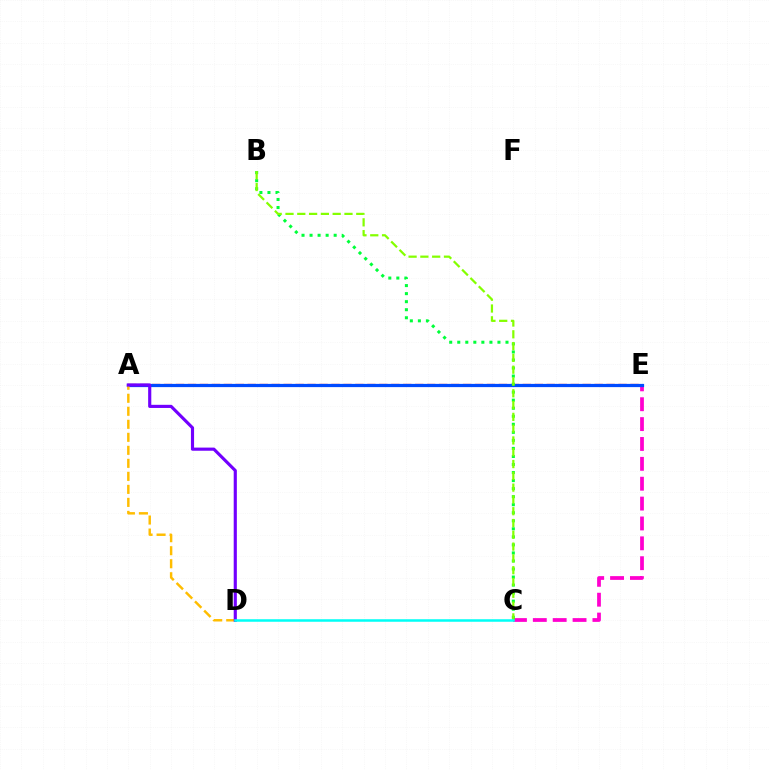{('A', 'E'): [{'color': '#ff0000', 'line_style': 'dashed', 'thickness': 1.62}, {'color': '#004bff', 'line_style': 'solid', 'thickness': 2.32}], ('C', 'E'): [{'color': '#ff00cf', 'line_style': 'dashed', 'thickness': 2.7}], ('B', 'C'): [{'color': '#00ff39', 'line_style': 'dotted', 'thickness': 2.18}, {'color': '#84ff00', 'line_style': 'dashed', 'thickness': 1.6}], ('A', 'D'): [{'color': '#ffbd00', 'line_style': 'dashed', 'thickness': 1.77}, {'color': '#7200ff', 'line_style': 'solid', 'thickness': 2.26}], ('C', 'D'): [{'color': '#00fff6', 'line_style': 'solid', 'thickness': 1.81}]}